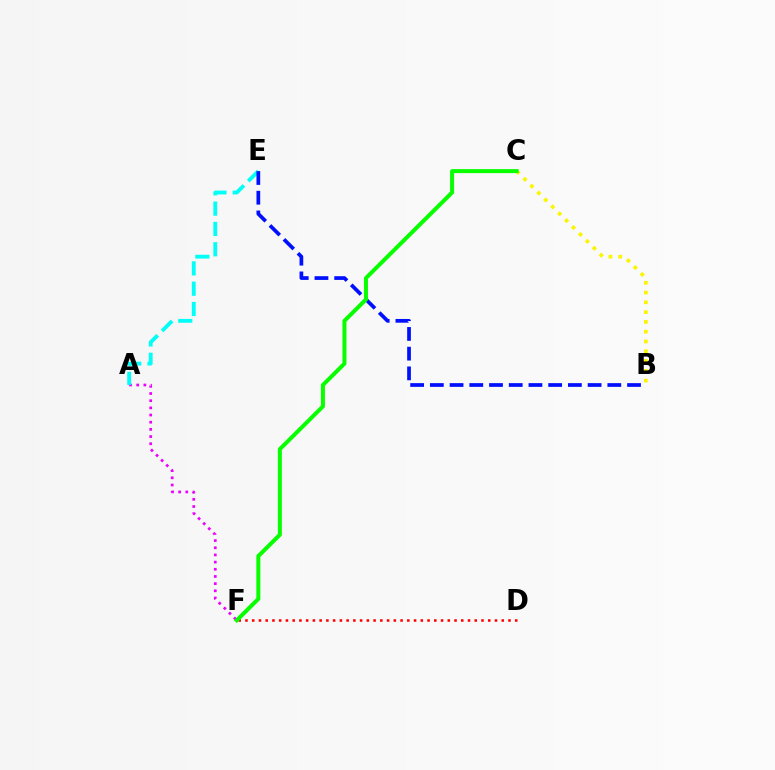{('A', 'F'): [{'color': '#ee00ff', 'line_style': 'dotted', 'thickness': 1.95}], ('D', 'F'): [{'color': '#ff0000', 'line_style': 'dotted', 'thickness': 1.83}], ('B', 'C'): [{'color': '#fcf500', 'line_style': 'dotted', 'thickness': 2.66}], ('A', 'E'): [{'color': '#00fff6', 'line_style': 'dashed', 'thickness': 2.76}], ('B', 'E'): [{'color': '#0010ff', 'line_style': 'dashed', 'thickness': 2.68}], ('C', 'F'): [{'color': '#08ff00', 'line_style': 'solid', 'thickness': 2.89}]}